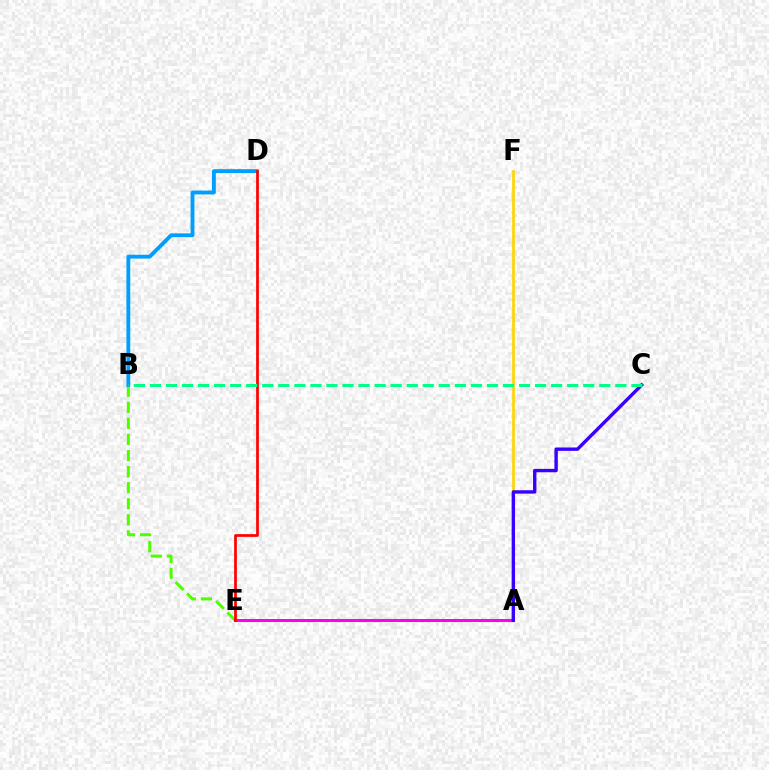{('A', 'F'): [{'color': '#ffd500', 'line_style': 'solid', 'thickness': 1.92}], ('B', 'E'): [{'color': '#4fff00', 'line_style': 'dashed', 'thickness': 2.18}], ('A', 'E'): [{'color': '#ff00ed', 'line_style': 'solid', 'thickness': 2.18}], ('A', 'C'): [{'color': '#3700ff', 'line_style': 'solid', 'thickness': 2.43}], ('B', 'D'): [{'color': '#009eff', 'line_style': 'solid', 'thickness': 2.78}], ('D', 'E'): [{'color': '#ff0000', 'line_style': 'solid', 'thickness': 1.96}], ('B', 'C'): [{'color': '#00ff86', 'line_style': 'dashed', 'thickness': 2.18}]}